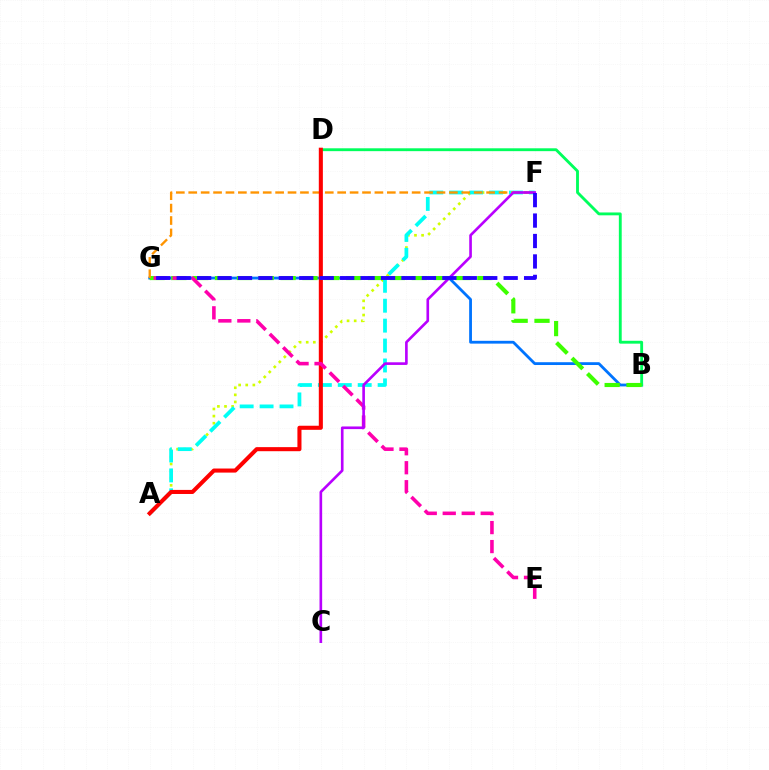{('A', 'F'): [{'color': '#d1ff00', 'line_style': 'dotted', 'thickness': 1.93}, {'color': '#00fff6', 'line_style': 'dashed', 'thickness': 2.71}], ('B', 'G'): [{'color': '#0074ff', 'line_style': 'solid', 'thickness': 2.02}, {'color': '#3dff00', 'line_style': 'dashed', 'thickness': 2.97}], ('B', 'D'): [{'color': '#00ff5c', 'line_style': 'solid', 'thickness': 2.06}], ('F', 'G'): [{'color': '#ff9400', 'line_style': 'dashed', 'thickness': 1.69}, {'color': '#2500ff', 'line_style': 'dashed', 'thickness': 2.78}], ('A', 'D'): [{'color': '#ff0000', 'line_style': 'solid', 'thickness': 2.93}], ('E', 'G'): [{'color': '#ff00ac', 'line_style': 'dashed', 'thickness': 2.58}], ('C', 'F'): [{'color': '#b900ff', 'line_style': 'solid', 'thickness': 1.9}]}